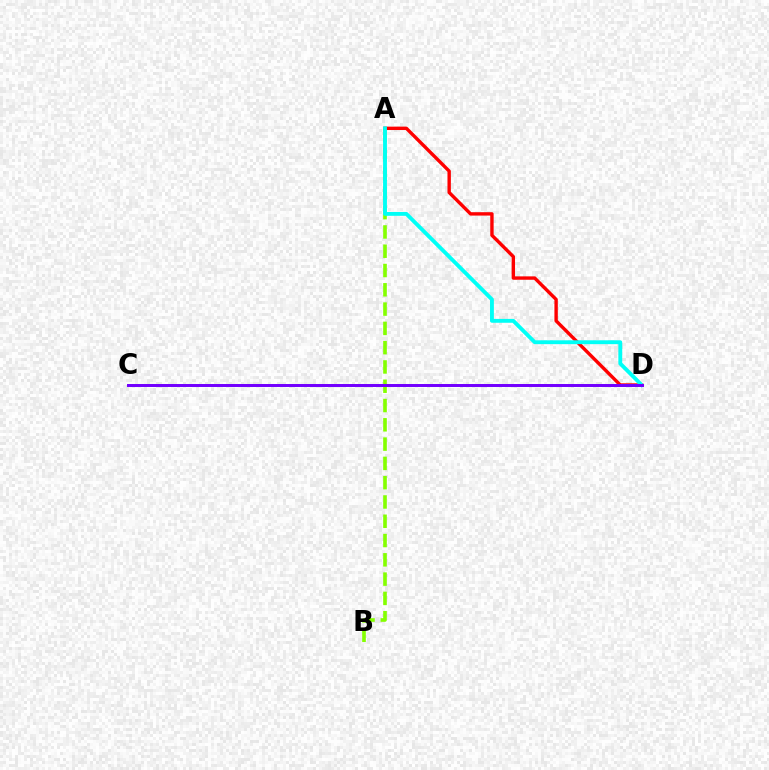{('A', 'B'): [{'color': '#84ff00', 'line_style': 'dashed', 'thickness': 2.62}], ('A', 'D'): [{'color': '#ff0000', 'line_style': 'solid', 'thickness': 2.44}, {'color': '#00fff6', 'line_style': 'solid', 'thickness': 2.78}], ('C', 'D'): [{'color': '#7200ff', 'line_style': 'solid', 'thickness': 2.14}]}